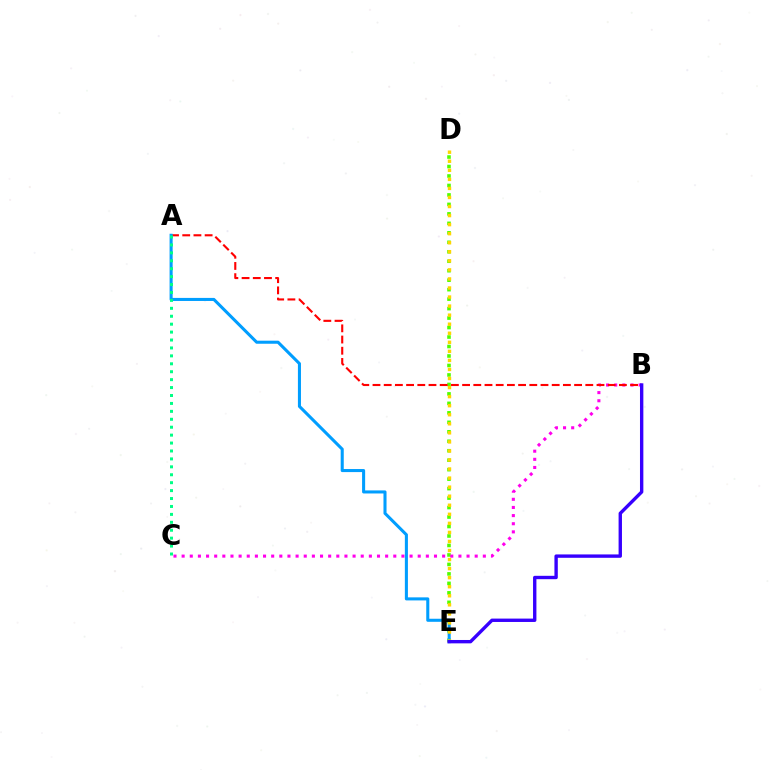{('D', 'E'): [{'color': '#4fff00', 'line_style': 'dotted', 'thickness': 2.57}, {'color': '#ffd500', 'line_style': 'dotted', 'thickness': 2.46}], ('B', 'C'): [{'color': '#ff00ed', 'line_style': 'dotted', 'thickness': 2.21}], ('A', 'B'): [{'color': '#ff0000', 'line_style': 'dashed', 'thickness': 1.52}], ('A', 'E'): [{'color': '#009eff', 'line_style': 'solid', 'thickness': 2.2}], ('A', 'C'): [{'color': '#00ff86', 'line_style': 'dotted', 'thickness': 2.15}], ('B', 'E'): [{'color': '#3700ff', 'line_style': 'solid', 'thickness': 2.43}]}